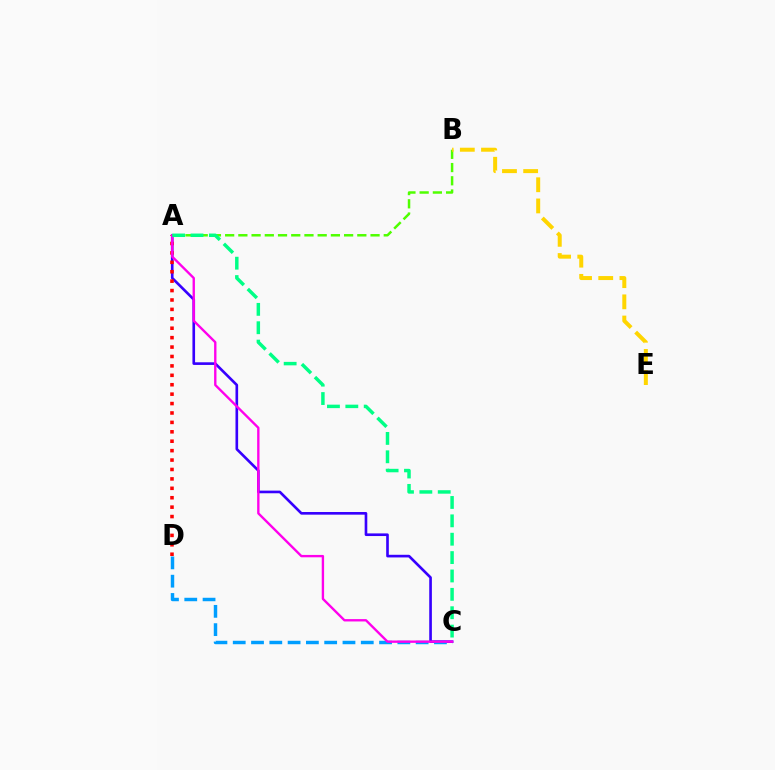{('A', 'C'): [{'color': '#3700ff', 'line_style': 'solid', 'thickness': 1.9}, {'color': '#ff00ed', 'line_style': 'solid', 'thickness': 1.7}, {'color': '#00ff86', 'line_style': 'dashed', 'thickness': 2.5}], ('A', 'D'): [{'color': '#ff0000', 'line_style': 'dotted', 'thickness': 2.56}], ('A', 'B'): [{'color': '#4fff00', 'line_style': 'dashed', 'thickness': 1.8}], ('C', 'D'): [{'color': '#009eff', 'line_style': 'dashed', 'thickness': 2.48}], ('B', 'E'): [{'color': '#ffd500', 'line_style': 'dashed', 'thickness': 2.88}]}